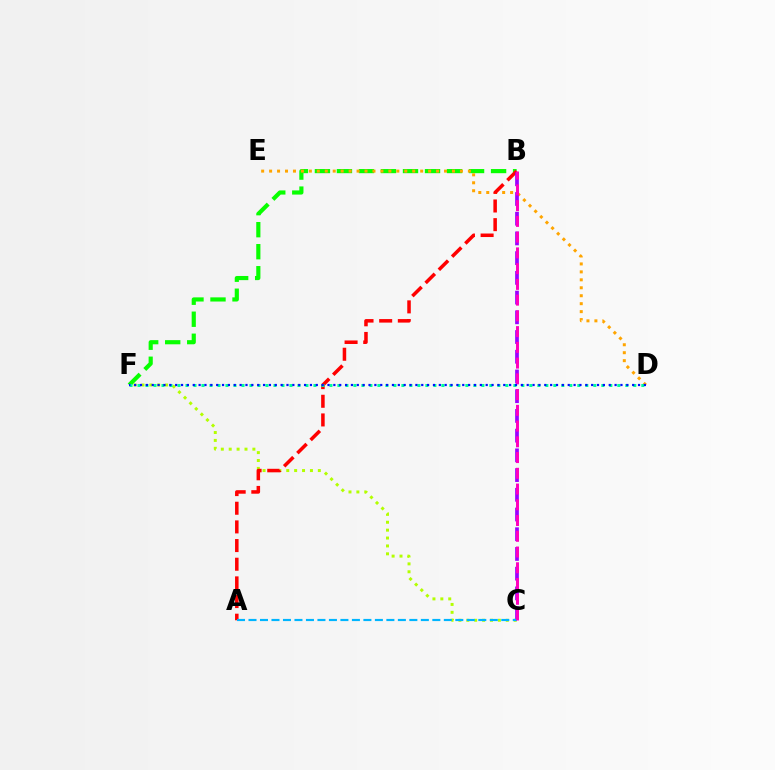{('B', 'F'): [{'color': '#08ff00', 'line_style': 'dashed', 'thickness': 2.99}], ('D', 'E'): [{'color': '#ffa500', 'line_style': 'dotted', 'thickness': 2.16}], ('C', 'F'): [{'color': '#b3ff00', 'line_style': 'dotted', 'thickness': 2.14}], ('A', 'B'): [{'color': '#ff0000', 'line_style': 'dashed', 'thickness': 2.53}], ('B', 'C'): [{'color': '#9b00ff', 'line_style': 'dashed', 'thickness': 2.68}, {'color': '#ff00bd', 'line_style': 'dashed', 'thickness': 2.14}], ('A', 'C'): [{'color': '#00b5ff', 'line_style': 'dashed', 'thickness': 1.56}], ('D', 'F'): [{'color': '#00ff9d', 'line_style': 'dotted', 'thickness': 2.17}, {'color': '#0010ff', 'line_style': 'dotted', 'thickness': 1.59}]}